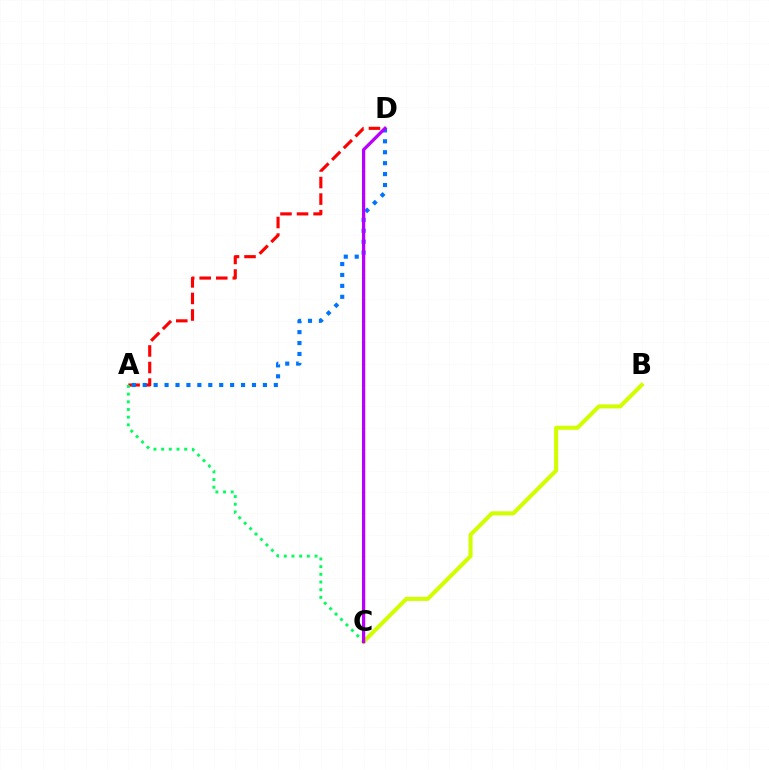{('A', 'D'): [{'color': '#ff0000', 'line_style': 'dashed', 'thickness': 2.25}, {'color': '#0074ff', 'line_style': 'dotted', 'thickness': 2.97}], ('A', 'C'): [{'color': '#00ff5c', 'line_style': 'dotted', 'thickness': 2.09}], ('B', 'C'): [{'color': '#d1ff00', 'line_style': 'solid', 'thickness': 2.92}], ('C', 'D'): [{'color': '#b900ff', 'line_style': 'solid', 'thickness': 2.34}]}